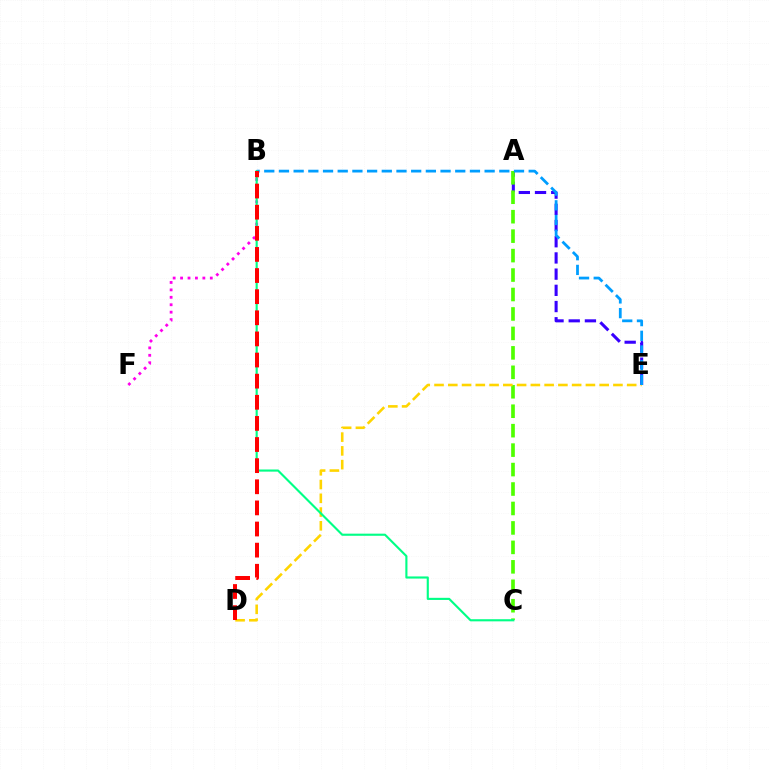{('A', 'E'): [{'color': '#3700ff', 'line_style': 'dashed', 'thickness': 2.2}], ('B', 'F'): [{'color': '#ff00ed', 'line_style': 'dotted', 'thickness': 2.02}], ('A', 'C'): [{'color': '#4fff00', 'line_style': 'dashed', 'thickness': 2.64}], ('D', 'E'): [{'color': '#ffd500', 'line_style': 'dashed', 'thickness': 1.87}], ('B', 'E'): [{'color': '#009eff', 'line_style': 'dashed', 'thickness': 2.0}], ('B', 'C'): [{'color': '#00ff86', 'line_style': 'solid', 'thickness': 1.53}], ('B', 'D'): [{'color': '#ff0000', 'line_style': 'dashed', 'thickness': 2.87}]}